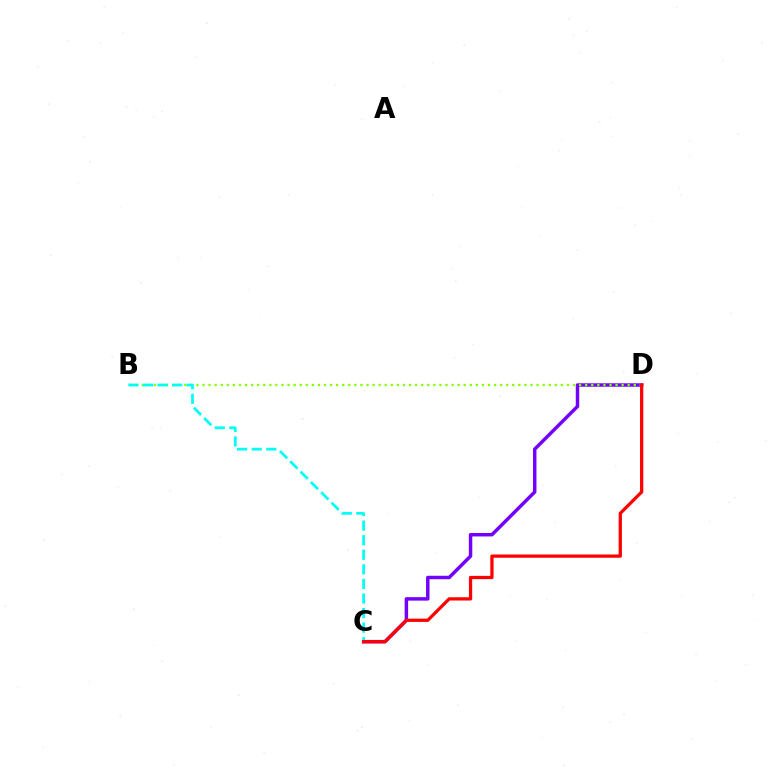{('C', 'D'): [{'color': '#7200ff', 'line_style': 'solid', 'thickness': 2.49}, {'color': '#ff0000', 'line_style': 'solid', 'thickness': 2.34}], ('B', 'D'): [{'color': '#84ff00', 'line_style': 'dotted', 'thickness': 1.65}], ('B', 'C'): [{'color': '#00fff6', 'line_style': 'dashed', 'thickness': 1.98}]}